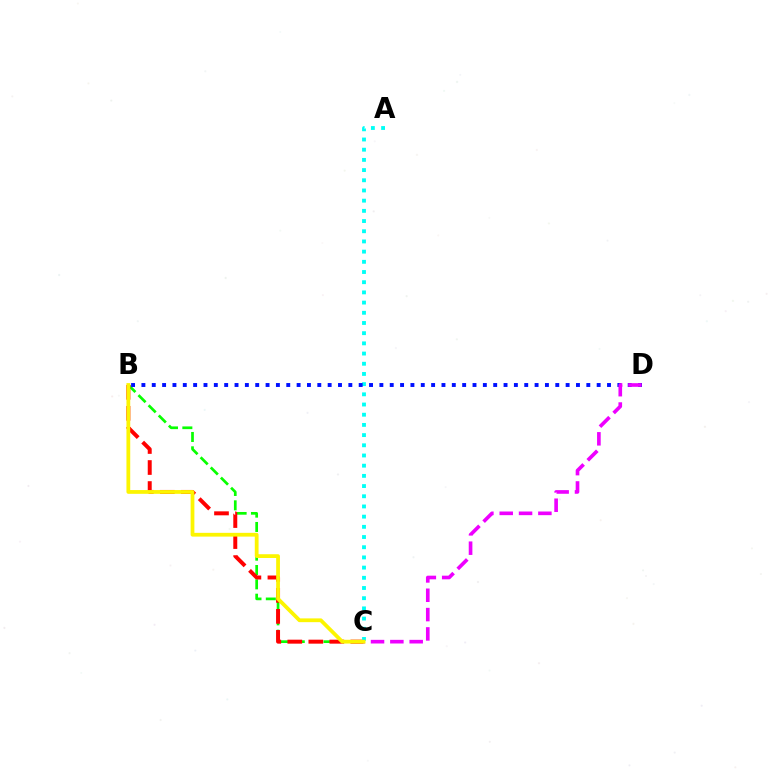{('B', 'C'): [{'color': '#08ff00', 'line_style': 'dashed', 'thickness': 1.95}, {'color': '#ff0000', 'line_style': 'dashed', 'thickness': 2.85}, {'color': '#fcf500', 'line_style': 'solid', 'thickness': 2.71}], ('A', 'C'): [{'color': '#00fff6', 'line_style': 'dotted', 'thickness': 2.77}], ('B', 'D'): [{'color': '#0010ff', 'line_style': 'dotted', 'thickness': 2.81}], ('C', 'D'): [{'color': '#ee00ff', 'line_style': 'dashed', 'thickness': 2.63}]}